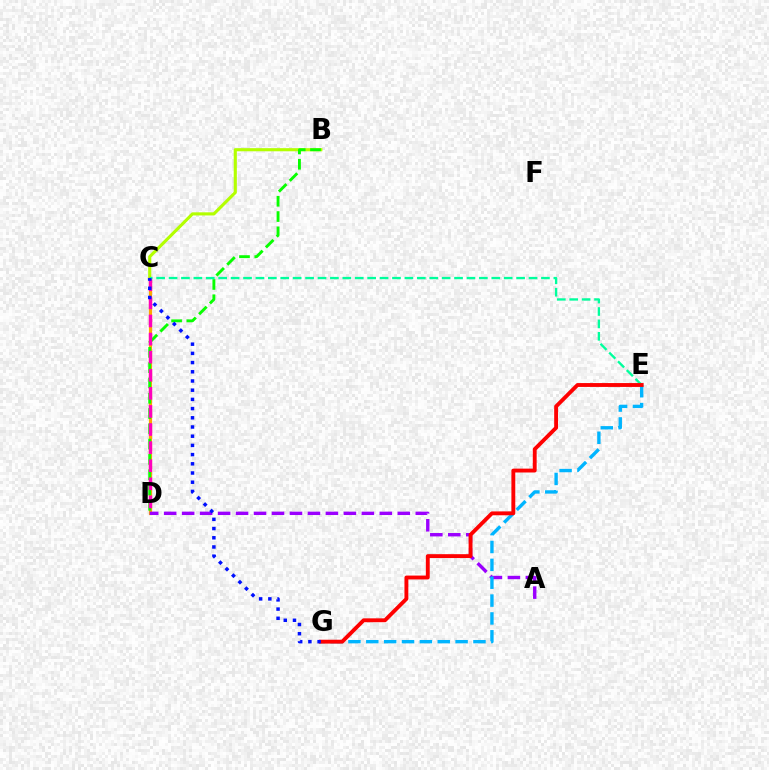{('B', 'C'): [{'color': '#b3ff00', 'line_style': 'solid', 'thickness': 2.25}], ('C', 'D'): [{'color': '#ffa500', 'line_style': 'solid', 'thickness': 2.29}, {'color': '#ff00bd', 'line_style': 'dashed', 'thickness': 2.46}], ('B', 'D'): [{'color': '#08ff00', 'line_style': 'dashed', 'thickness': 2.08}], ('A', 'D'): [{'color': '#9b00ff', 'line_style': 'dashed', 'thickness': 2.44}], ('E', 'G'): [{'color': '#00b5ff', 'line_style': 'dashed', 'thickness': 2.43}, {'color': '#ff0000', 'line_style': 'solid', 'thickness': 2.78}], ('C', 'E'): [{'color': '#00ff9d', 'line_style': 'dashed', 'thickness': 1.69}], ('C', 'G'): [{'color': '#0010ff', 'line_style': 'dotted', 'thickness': 2.5}]}